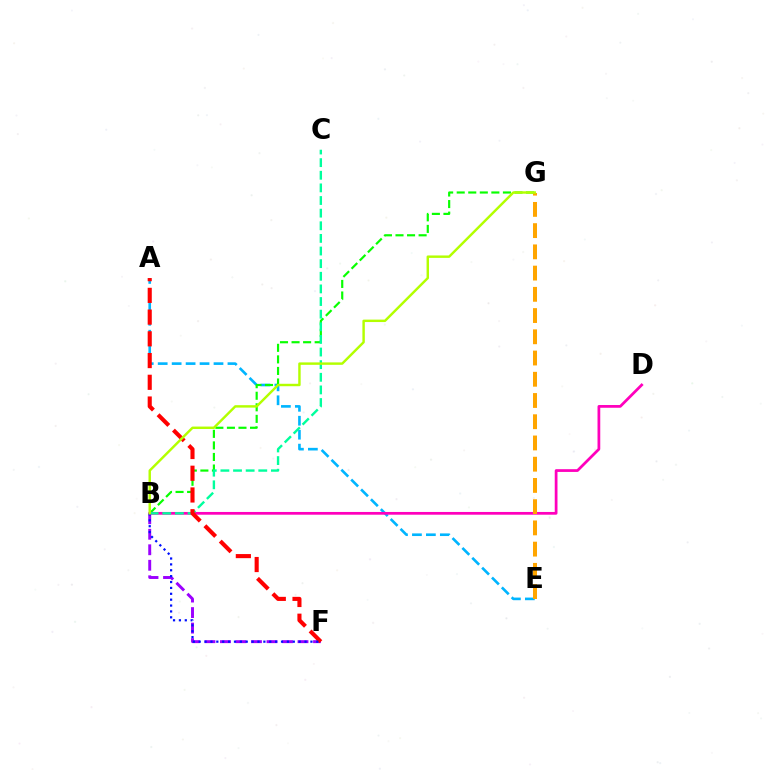{('A', 'E'): [{'color': '#00b5ff', 'line_style': 'dashed', 'thickness': 1.9}], ('B', 'G'): [{'color': '#08ff00', 'line_style': 'dashed', 'thickness': 1.57}, {'color': '#b3ff00', 'line_style': 'solid', 'thickness': 1.75}], ('B', 'D'): [{'color': '#ff00bd', 'line_style': 'solid', 'thickness': 1.98}], ('B', 'C'): [{'color': '#00ff9d', 'line_style': 'dashed', 'thickness': 1.72}], ('E', 'G'): [{'color': '#ffa500', 'line_style': 'dashed', 'thickness': 2.88}], ('B', 'F'): [{'color': '#9b00ff', 'line_style': 'dashed', 'thickness': 2.11}, {'color': '#0010ff', 'line_style': 'dotted', 'thickness': 1.6}], ('A', 'F'): [{'color': '#ff0000', 'line_style': 'dashed', 'thickness': 2.95}]}